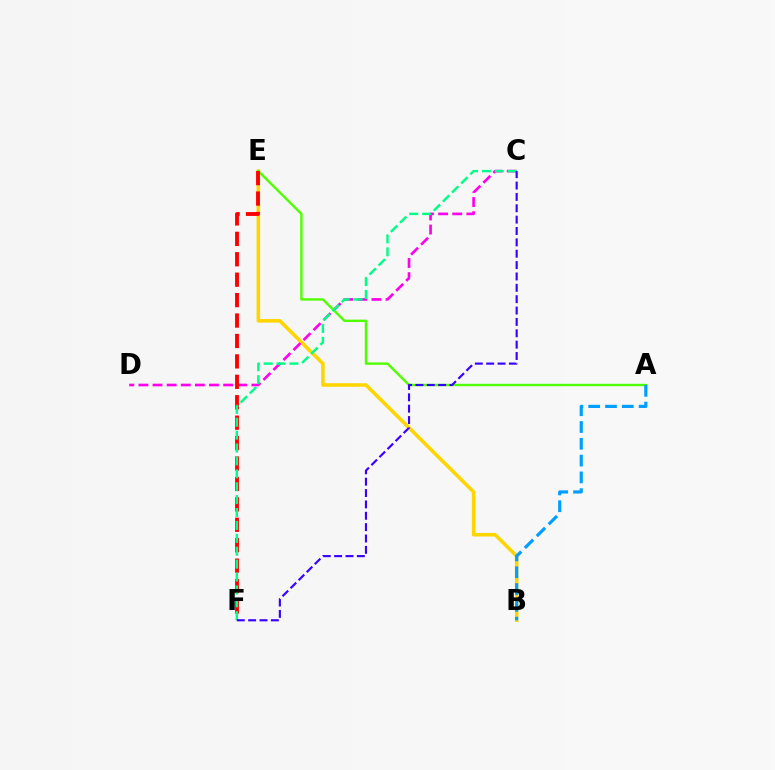{('B', 'E'): [{'color': '#ffd500', 'line_style': 'solid', 'thickness': 2.56}], ('C', 'D'): [{'color': '#ff00ed', 'line_style': 'dashed', 'thickness': 1.92}], ('A', 'E'): [{'color': '#4fff00', 'line_style': 'solid', 'thickness': 1.72}], ('A', 'B'): [{'color': '#009eff', 'line_style': 'dashed', 'thickness': 2.28}], ('E', 'F'): [{'color': '#ff0000', 'line_style': 'dashed', 'thickness': 2.77}], ('C', 'F'): [{'color': '#00ff86', 'line_style': 'dashed', 'thickness': 1.75}, {'color': '#3700ff', 'line_style': 'dashed', 'thickness': 1.54}]}